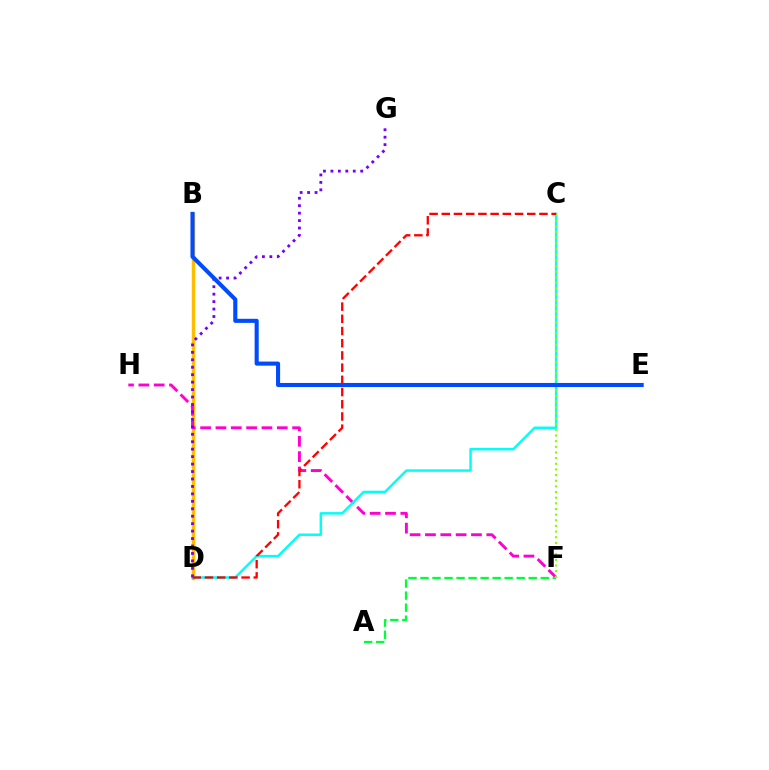{('B', 'D'): [{'color': '#ffbd00', 'line_style': 'solid', 'thickness': 2.52}], ('F', 'H'): [{'color': '#ff00cf', 'line_style': 'dashed', 'thickness': 2.08}], ('C', 'D'): [{'color': '#00fff6', 'line_style': 'solid', 'thickness': 1.79}, {'color': '#ff0000', 'line_style': 'dashed', 'thickness': 1.66}], ('A', 'F'): [{'color': '#00ff39', 'line_style': 'dashed', 'thickness': 1.63}], ('C', 'F'): [{'color': '#84ff00', 'line_style': 'dotted', 'thickness': 1.54}], ('D', 'G'): [{'color': '#7200ff', 'line_style': 'dotted', 'thickness': 2.02}], ('B', 'E'): [{'color': '#004bff', 'line_style': 'solid', 'thickness': 2.94}]}